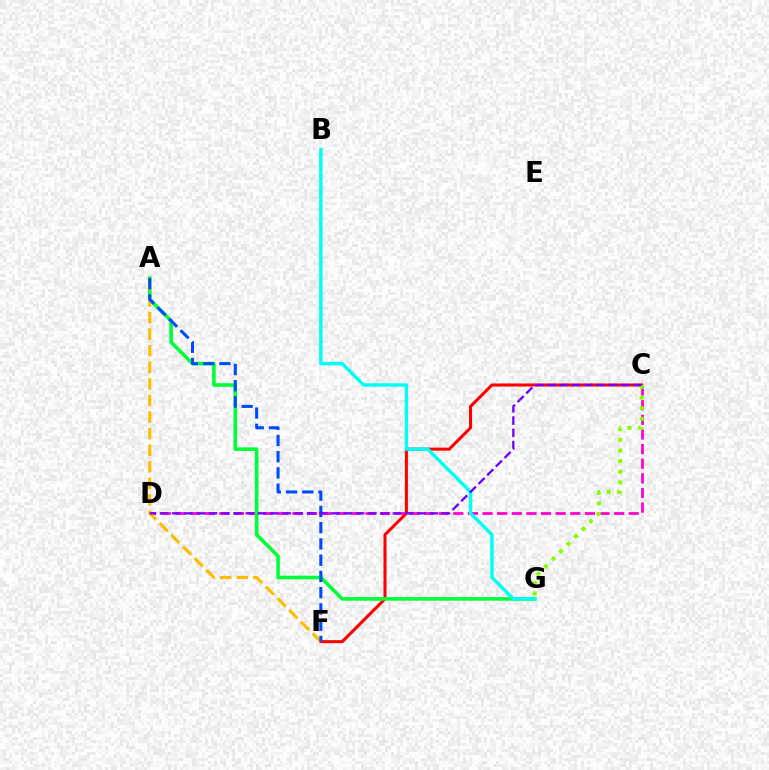{('C', 'D'): [{'color': '#ff00cf', 'line_style': 'dashed', 'thickness': 1.99}, {'color': '#7200ff', 'line_style': 'dashed', 'thickness': 1.67}], ('C', 'F'): [{'color': '#ff0000', 'line_style': 'solid', 'thickness': 2.19}], ('A', 'G'): [{'color': '#00ff39', 'line_style': 'solid', 'thickness': 2.59}], ('A', 'F'): [{'color': '#ffbd00', 'line_style': 'dashed', 'thickness': 2.25}, {'color': '#004bff', 'line_style': 'dashed', 'thickness': 2.21}], ('C', 'G'): [{'color': '#84ff00', 'line_style': 'dotted', 'thickness': 2.88}], ('B', 'G'): [{'color': '#00fff6', 'line_style': 'solid', 'thickness': 2.48}]}